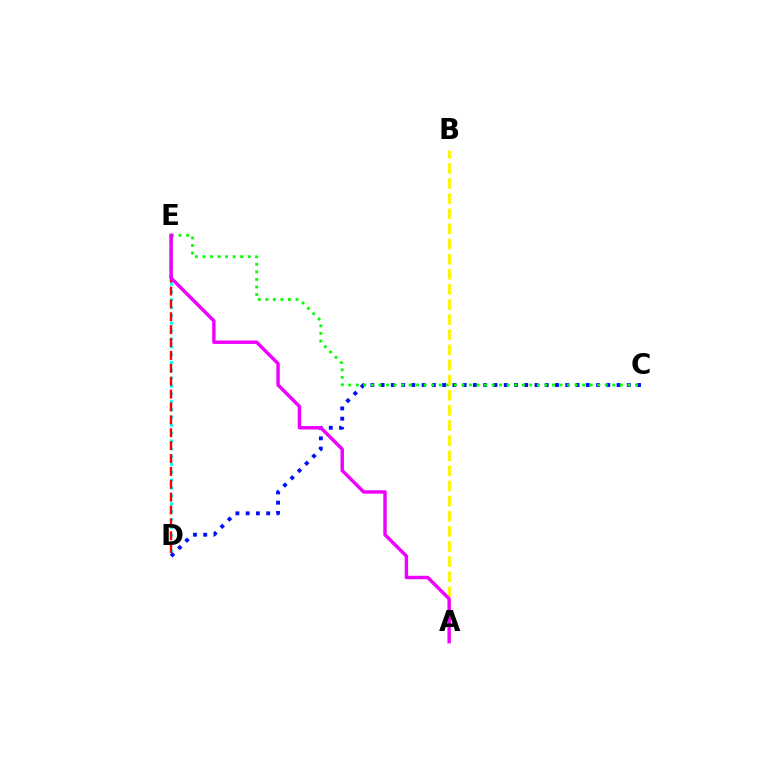{('D', 'E'): [{'color': '#00fff6', 'line_style': 'dotted', 'thickness': 2.13}, {'color': '#ff0000', 'line_style': 'dashed', 'thickness': 1.75}], ('C', 'D'): [{'color': '#0010ff', 'line_style': 'dotted', 'thickness': 2.79}], ('C', 'E'): [{'color': '#08ff00', 'line_style': 'dotted', 'thickness': 2.05}], ('A', 'B'): [{'color': '#fcf500', 'line_style': 'dashed', 'thickness': 2.05}], ('A', 'E'): [{'color': '#ee00ff', 'line_style': 'solid', 'thickness': 2.47}]}